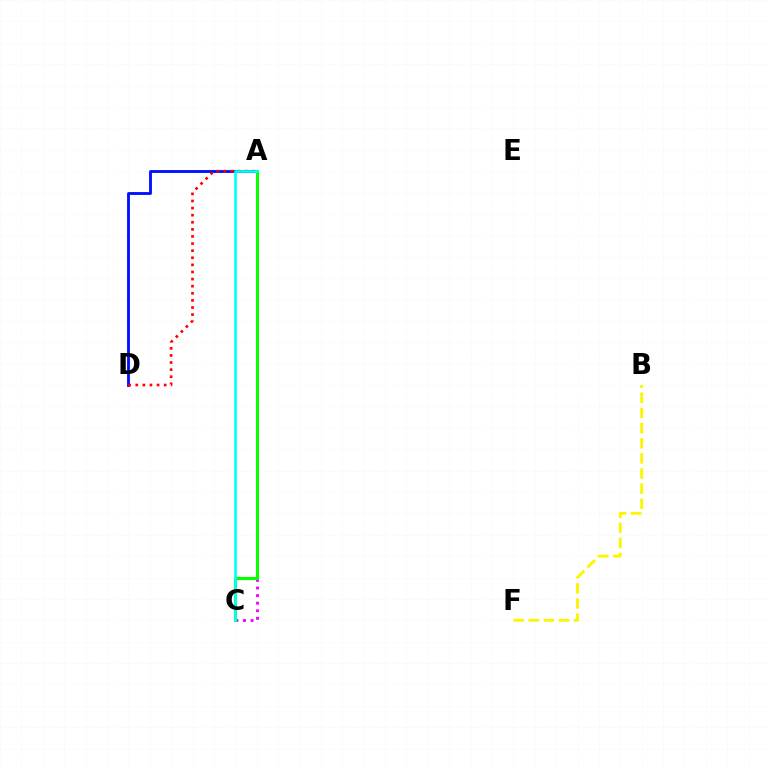{('A', 'C'): [{'color': '#ee00ff', 'line_style': 'dotted', 'thickness': 2.06}, {'color': '#08ff00', 'line_style': 'solid', 'thickness': 2.24}, {'color': '#00fff6', 'line_style': 'solid', 'thickness': 1.9}], ('A', 'D'): [{'color': '#0010ff', 'line_style': 'solid', 'thickness': 2.05}, {'color': '#ff0000', 'line_style': 'dotted', 'thickness': 1.93}], ('B', 'F'): [{'color': '#fcf500', 'line_style': 'dashed', 'thickness': 2.06}]}